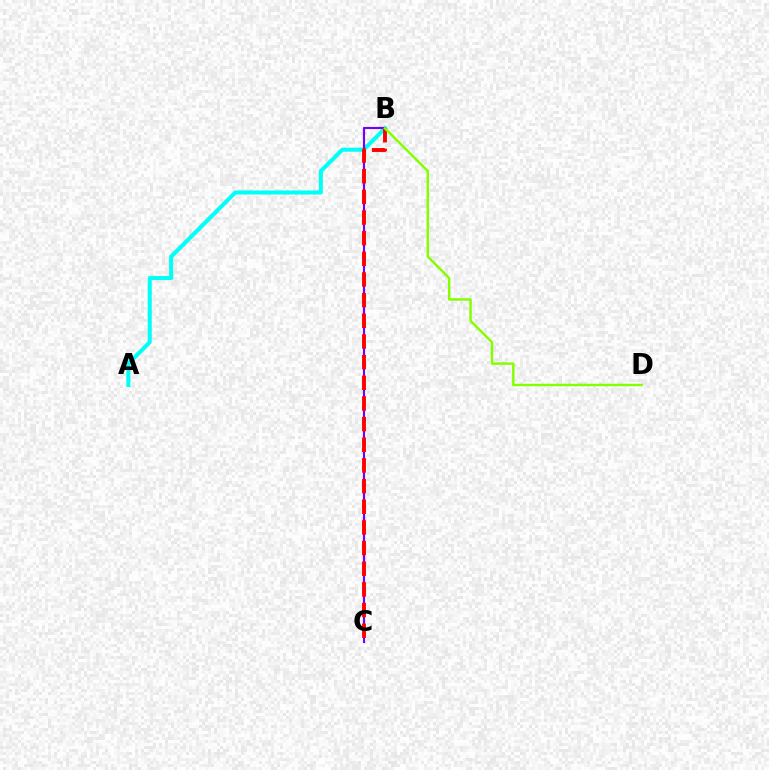{('A', 'B'): [{'color': '#00fff6', 'line_style': 'solid', 'thickness': 2.91}], ('B', 'C'): [{'color': '#7200ff', 'line_style': 'solid', 'thickness': 1.55}, {'color': '#ff0000', 'line_style': 'dashed', 'thickness': 2.81}], ('B', 'D'): [{'color': '#84ff00', 'line_style': 'solid', 'thickness': 1.77}]}